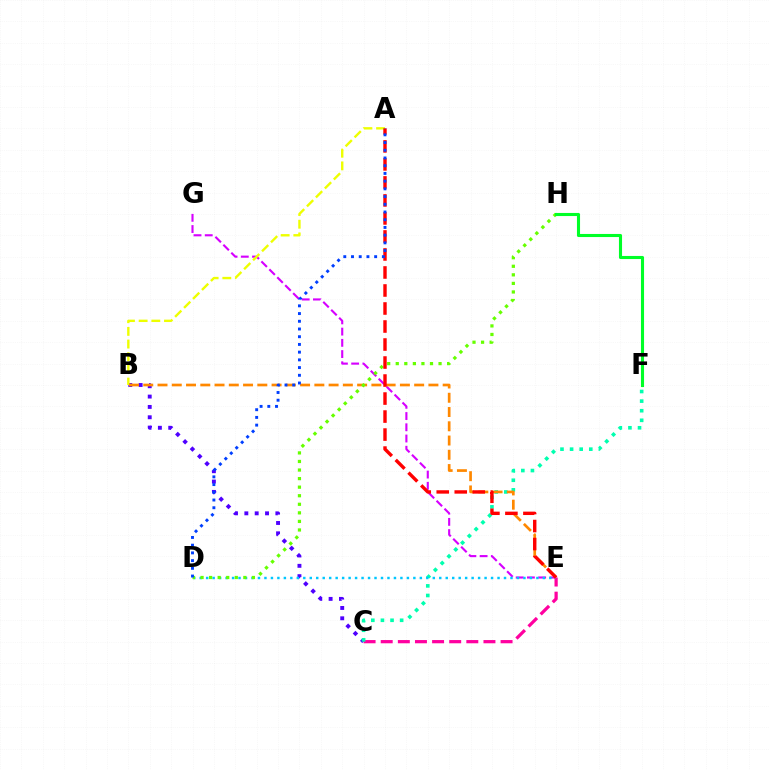{('C', 'E'): [{'color': '#ff00a0', 'line_style': 'dashed', 'thickness': 2.33}], ('E', 'G'): [{'color': '#d600ff', 'line_style': 'dashed', 'thickness': 1.53}], ('B', 'C'): [{'color': '#4f00ff', 'line_style': 'dotted', 'thickness': 2.81}], ('C', 'F'): [{'color': '#00ffaf', 'line_style': 'dotted', 'thickness': 2.61}], ('A', 'B'): [{'color': '#eeff00', 'line_style': 'dashed', 'thickness': 1.72}], ('D', 'E'): [{'color': '#00c7ff', 'line_style': 'dotted', 'thickness': 1.76}], ('B', 'E'): [{'color': '#ff8800', 'line_style': 'dashed', 'thickness': 1.94}], ('D', 'H'): [{'color': '#66ff00', 'line_style': 'dotted', 'thickness': 2.33}], ('A', 'E'): [{'color': '#ff0000', 'line_style': 'dashed', 'thickness': 2.45}], ('F', 'H'): [{'color': '#00ff27', 'line_style': 'solid', 'thickness': 2.23}], ('A', 'D'): [{'color': '#003fff', 'line_style': 'dotted', 'thickness': 2.1}]}